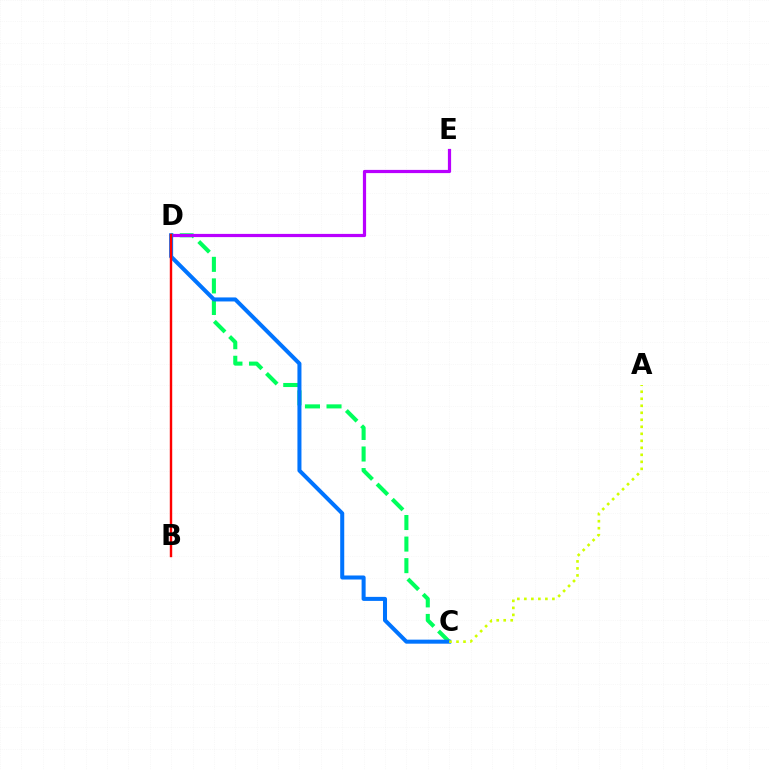{('C', 'D'): [{'color': '#00ff5c', 'line_style': 'dashed', 'thickness': 2.93}, {'color': '#0074ff', 'line_style': 'solid', 'thickness': 2.9}], ('D', 'E'): [{'color': '#b900ff', 'line_style': 'solid', 'thickness': 2.3}], ('B', 'D'): [{'color': '#ff0000', 'line_style': 'solid', 'thickness': 1.74}], ('A', 'C'): [{'color': '#d1ff00', 'line_style': 'dotted', 'thickness': 1.9}]}